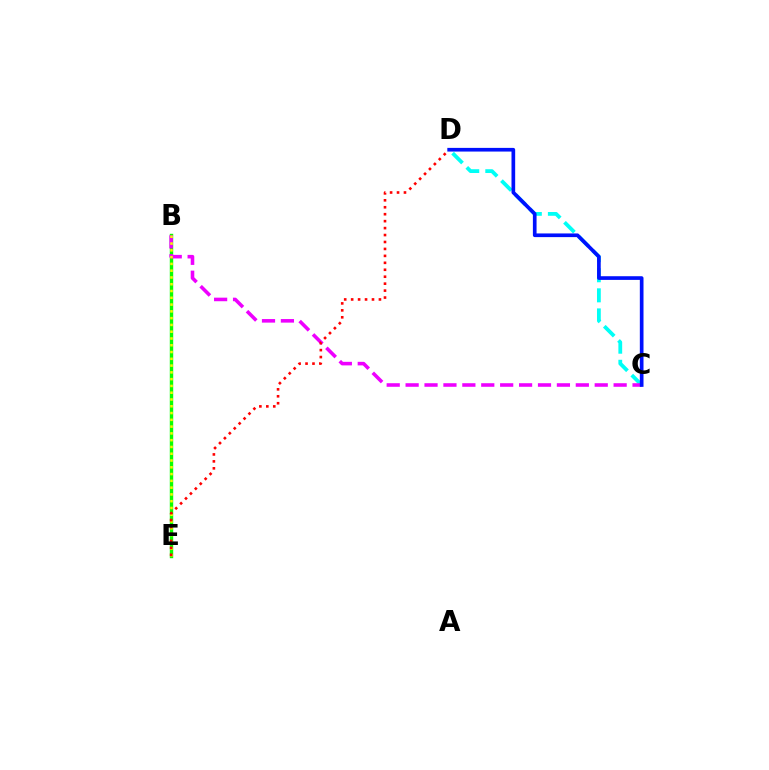{('B', 'E'): [{'color': '#08ff00', 'line_style': 'solid', 'thickness': 2.45}, {'color': '#fcf500', 'line_style': 'dotted', 'thickness': 1.84}], ('C', 'D'): [{'color': '#00fff6', 'line_style': 'dashed', 'thickness': 2.73}, {'color': '#0010ff', 'line_style': 'solid', 'thickness': 2.65}], ('B', 'C'): [{'color': '#ee00ff', 'line_style': 'dashed', 'thickness': 2.57}], ('D', 'E'): [{'color': '#ff0000', 'line_style': 'dotted', 'thickness': 1.89}]}